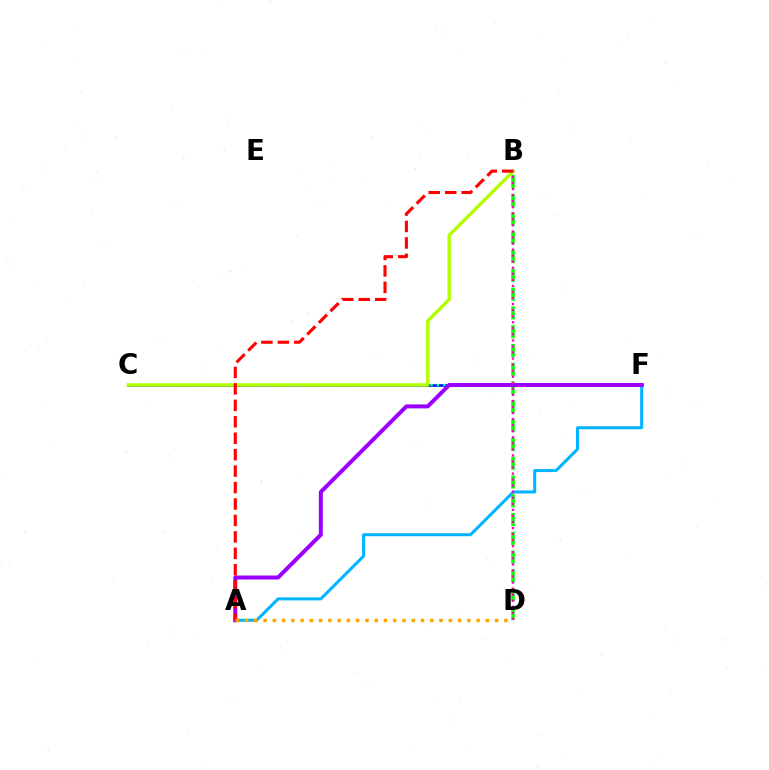{('C', 'F'): [{'color': '#0010ff', 'line_style': 'solid', 'thickness': 1.89}, {'color': '#00ff9d', 'line_style': 'dotted', 'thickness': 1.72}], ('A', 'F'): [{'color': '#00b5ff', 'line_style': 'solid', 'thickness': 2.17}, {'color': '#9b00ff', 'line_style': 'solid', 'thickness': 2.87}], ('B', 'D'): [{'color': '#08ff00', 'line_style': 'dashed', 'thickness': 2.55}, {'color': '#ff00bd', 'line_style': 'dotted', 'thickness': 1.64}], ('B', 'C'): [{'color': '#b3ff00', 'line_style': 'solid', 'thickness': 2.47}], ('A', 'B'): [{'color': '#ff0000', 'line_style': 'dashed', 'thickness': 2.23}], ('A', 'D'): [{'color': '#ffa500', 'line_style': 'dotted', 'thickness': 2.52}]}